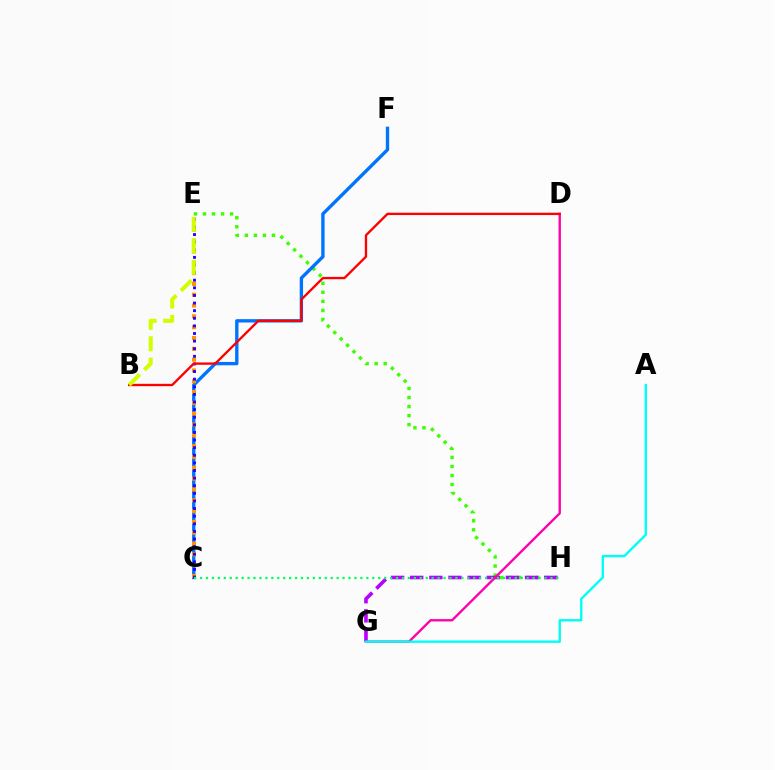{('E', 'H'): [{'color': '#3dff00', 'line_style': 'dotted', 'thickness': 2.46}], ('C', 'F'): [{'color': '#0074ff', 'line_style': 'solid', 'thickness': 2.42}], ('G', 'H'): [{'color': '#b900ff', 'line_style': 'dashed', 'thickness': 2.6}], ('C', 'E'): [{'color': '#ff9400', 'line_style': 'dotted', 'thickness': 2.94}, {'color': '#2500ff', 'line_style': 'dotted', 'thickness': 2.07}], ('D', 'G'): [{'color': '#ff00ac', 'line_style': 'solid', 'thickness': 1.7}], ('B', 'D'): [{'color': '#ff0000', 'line_style': 'solid', 'thickness': 1.68}], ('C', 'H'): [{'color': '#00ff5c', 'line_style': 'dotted', 'thickness': 1.61}], ('B', 'E'): [{'color': '#d1ff00', 'line_style': 'dashed', 'thickness': 2.91}], ('A', 'G'): [{'color': '#00fff6', 'line_style': 'solid', 'thickness': 1.72}]}